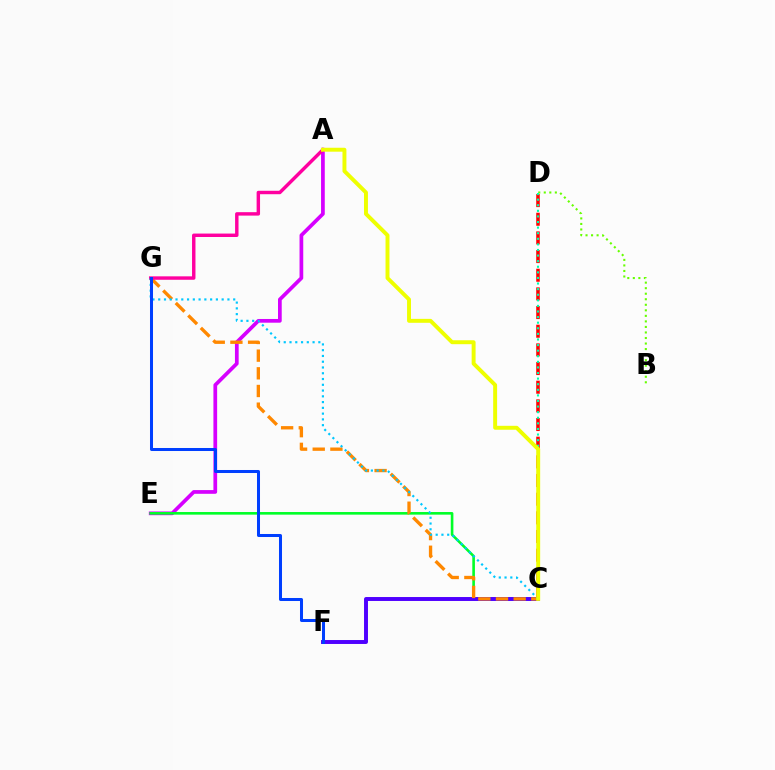{('B', 'D'): [{'color': '#66ff00', 'line_style': 'dotted', 'thickness': 1.5}], ('A', 'E'): [{'color': '#d600ff', 'line_style': 'solid', 'thickness': 2.68}], ('C', 'D'): [{'color': '#ff0000', 'line_style': 'dashed', 'thickness': 2.54}, {'color': '#00ffaf', 'line_style': 'dotted', 'thickness': 1.52}], ('C', 'E'): [{'color': '#00ff27', 'line_style': 'solid', 'thickness': 1.88}], ('C', 'F'): [{'color': '#4f00ff', 'line_style': 'solid', 'thickness': 2.84}], ('C', 'G'): [{'color': '#ff8800', 'line_style': 'dashed', 'thickness': 2.4}, {'color': '#00c7ff', 'line_style': 'dotted', 'thickness': 1.57}], ('A', 'G'): [{'color': '#ff00a0', 'line_style': 'solid', 'thickness': 2.47}], ('A', 'C'): [{'color': '#eeff00', 'line_style': 'solid', 'thickness': 2.83}], ('F', 'G'): [{'color': '#003fff', 'line_style': 'solid', 'thickness': 2.17}]}